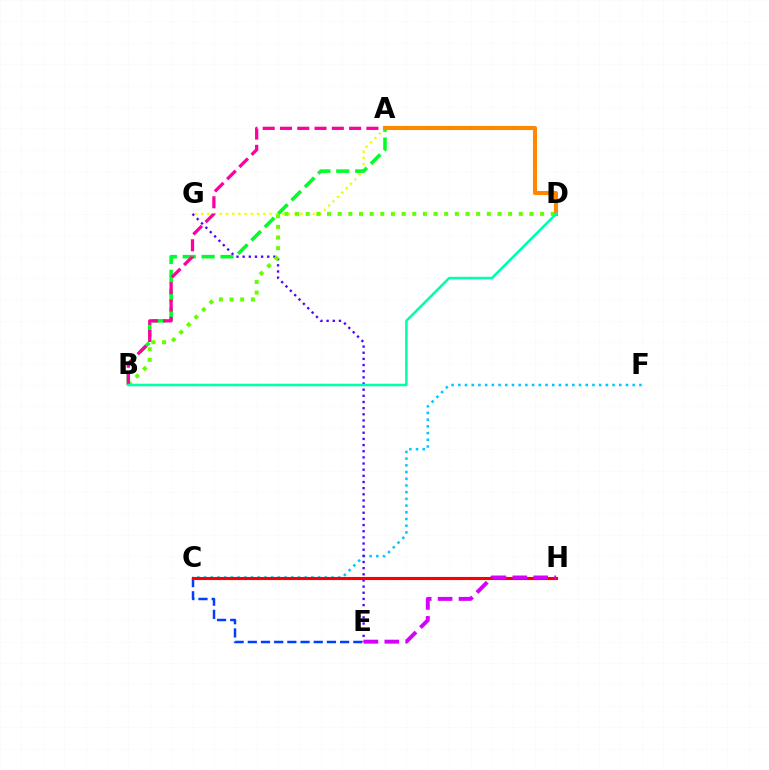{('C', 'F'): [{'color': '#00c7ff', 'line_style': 'dotted', 'thickness': 1.82}], ('C', 'E'): [{'color': '#003fff', 'line_style': 'dashed', 'thickness': 1.79}], ('E', 'G'): [{'color': '#4f00ff', 'line_style': 'dotted', 'thickness': 1.67}], ('C', 'H'): [{'color': '#ff0000', 'line_style': 'solid', 'thickness': 2.24}], ('A', 'G'): [{'color': '#eeff00', 'line_style': 'dotted', 'thickness': 1.69}], ('B', 'D'): [{'color': '#66ff00', 'line_style': 'dotted', 'thickness': 2.89}, {'color': '#00ffaf', 'line_style': 'solid', 'thickness': 1.84}], ('A', 'B'): [{'color': '#00ff27', 'line_style': 'dashed', 'thickness': 2.57}, {'color': '#ff00a0', 'line_style': 'dashed', 'thickness': 2.35}], ('E', 'H'): [{'color': '#d600ff', 'line_style': 'dashed', 'thickness': 2.84}], ('A', 'D'): [{'color': '#ff8800', 'line_style': 'solid', 'thickness': 2.95}]}